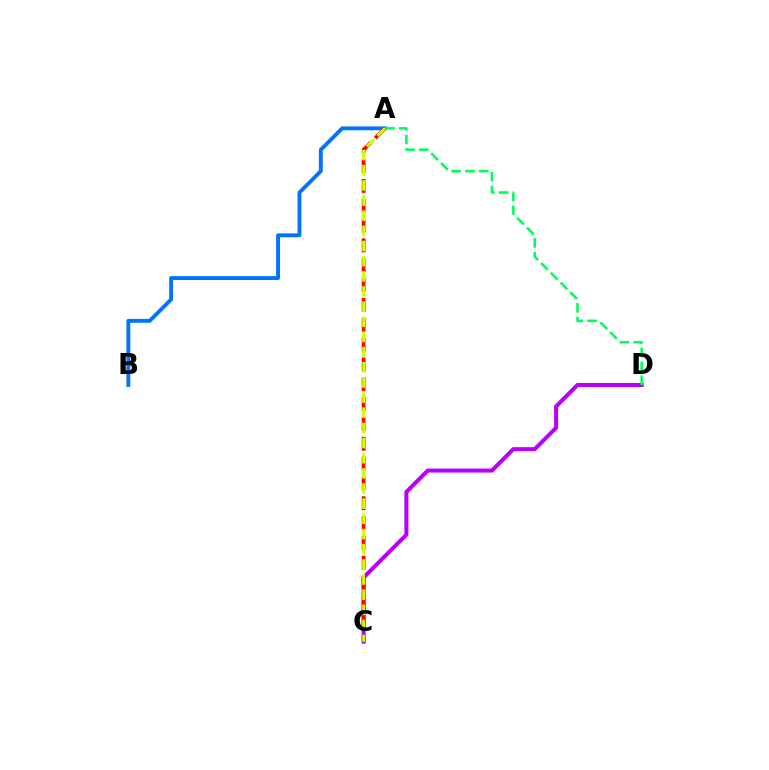{('C', 'D'): [{'color': '#b900ff', 'line_style': 'solid', 'thickness': 2.9}], ('A', 'B'): [{'color': '#0074ff', 'line_style': 'solid', 'thickness': 2.78}], ('A', 'C'): [{'color': '#ff0000', 'line_style': 'dashed', 'thickness': 2.69}, {'color': '#d1ff00', 'line_style': 'dashed', 'thickness': 2.06}], ('A', 'D'): [{'color': '#00ff5c', 'line_style': 'dashed', 'thickness': 1.87}]}